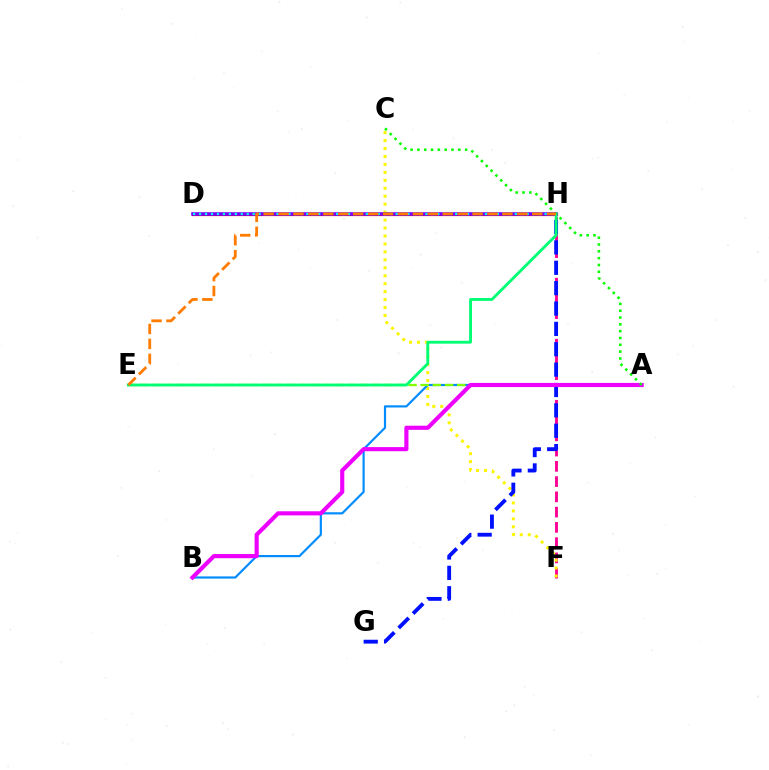{('F', 'H'): [{'color': '#ff0094', 'line_style': 'dashed', 'thickness': 2.07}], ('C', 'F'): [{'color': '#fcf500', 'line_style': 'dotted', 'thickness': 2.16}], ('D', 'H'): [{'color': '#ff0000', 'line_style': 'solid', 'thickness': 2.3}, {'color': '#7200ff', 'line_style': 'solid', 'thickness': 2.54}, {'color': '#00fff6', 'line_style': 'dotted', 'thickness': 1.62}], ('G', 'H'): [{'color': '#0010ff', 'line_style': 'dashed', 'thickness': 2.77}], ('A', 'B'): [{'color': '#008cff', 'line_style': 'solid', 'thickness': 1.57}, {'color': '#ee00ff', 'line_style': 'solid', 'thickness': 2.98}], ('A', 'E'): [{'color': '#84ff00', 'line_style': 'dashed', 'thickness': 1.66}], ('A', 'C'): [{'color': '#08ff00', 'line_style': 'dotted', 'thickness': 1.85}], ('E', 'H'): [{'color': '#00ff74', 'line_style': 'solid', 'thickness': 2.05}, {'color': '#ff7c00', 'line_style': 'dashed', 'thickness': 2.03}]}